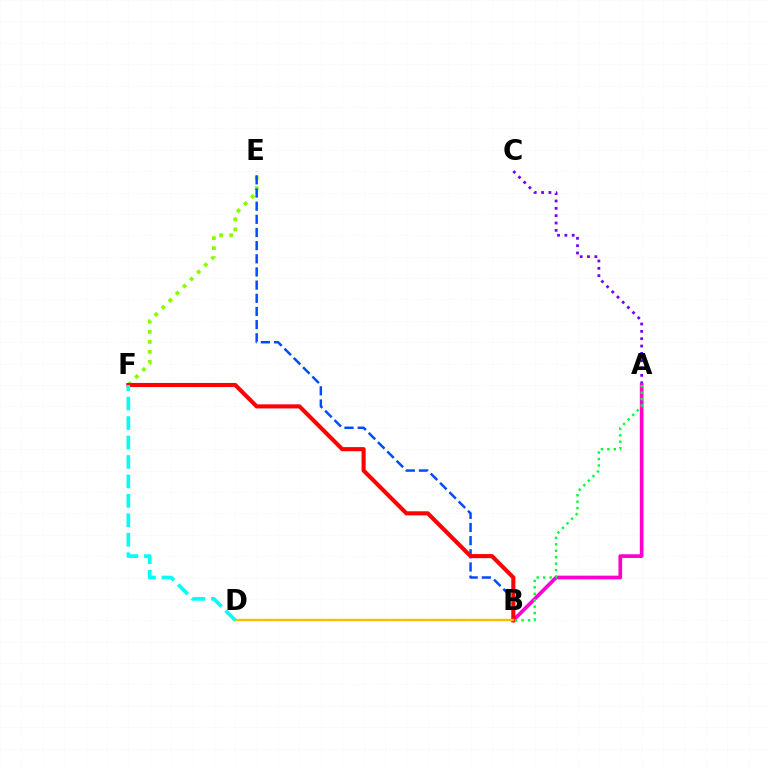{('A', 'C'): [{'color': '#7200ff', 'line_style': 'dotted', 'thickness': 1.99}], ('A', 'B'): [{'color': '#ff00cf', 'line_style': 'solid', 'thickness': 2.67}, {'color': '#00ff39', 'line_style': 'dotted', 'thickness': 1.75}], ('E', 'F'): [{'color': '#84ff00', 'line_style': 'dotted', 'thickness': 2.72}], ('B', 'E'): [{'color': '#004bff', 'line_style': 'dashed', 'thickness': 1.79}], ('B', 'F'): [{'color': '#ff0000', 'line_style': 'solid', 'thickness': 2.95}], ('B', 'D'): [{'color': '#ffbd00', 'line_style': 'solid', 'thickness': 1.73}], ('D', 'F'): [{'color': '#00fff6', 'line_style': 'dashed', 'thickness': 2.64}]}